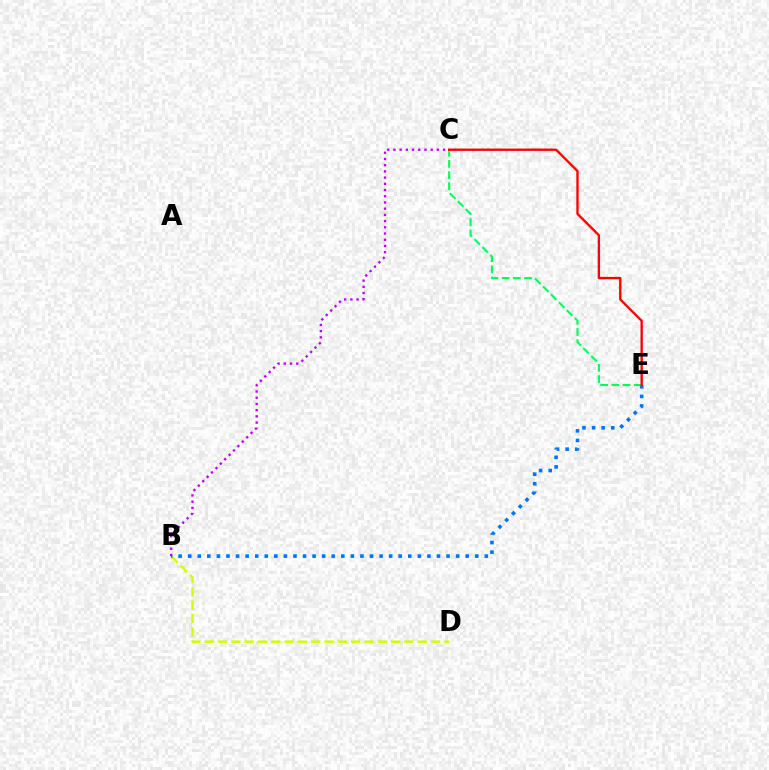{('B', 'D'): [{'color': '#d1ff00', 'line_style': 'dashed', 'thickness': 1.81}], ('B', 'E'): [{'color': '#0074ff', 'line_style': 'dotted', 'thickness': 2.6}], ('B', 'C'): [{'color': '#b900ff', 'line_style': 'dotted', 'thickness': 1.69}], ('C', 'E'): [{'color': '#00ff5c', 'line_style': 'dashed', 'thickness': 1.52}, {'color': '#ff0000', 'line_style': 'solid', 'thickness': 1.69}]}